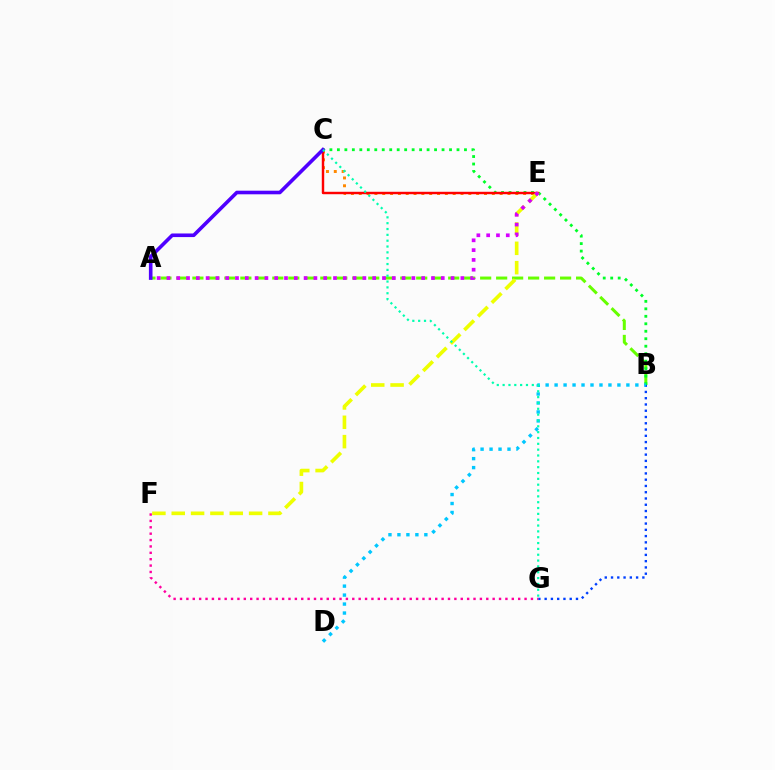{('B', 'G'): [{'color': '#003fff', 'line_style': 'dotted', 'thickness': 1.7}], ('C', 'E'): [{'color': '#ff8800', 'line_style': 'dotted', 'thickness': 2.13}, {'color': '#ff0000', 'line_style': 'solid', 'thickness': 1.75}], ('A', 'B'): [{'color': '#66ff00', 'line_style': 'dashed', 'thickness': 2.17}], ('B', 'C'): [{'color': '#00ff27', 'line_style': 'dotted', 'thickness': 2.03}], ('F', 'G'): [{'color': '#ff00a0', 'line_style': 'dotted', 'thickness': 1.73}], ('B', 'D'): [{'color': '#00c7ff', 'line_style': 'dotted', 'thickness': 2.44}], ('E', 'F'): [{'color': '#eeff00', 'line_style': 'dashed', 'thickness': 2.63}], ('A', 'C'): [{'color': '#4f00ff', 'line_style': 'solid', 'thickness': 2.6}], ('C', 'G'): [{'color': '#00ffaf', 'line_style': 'dotted', 'thickness': 1.59}], ('A', 'E'): [{'color': '#d600ff', 'line_style': 'dotted', 'thickness': 2.66}]}